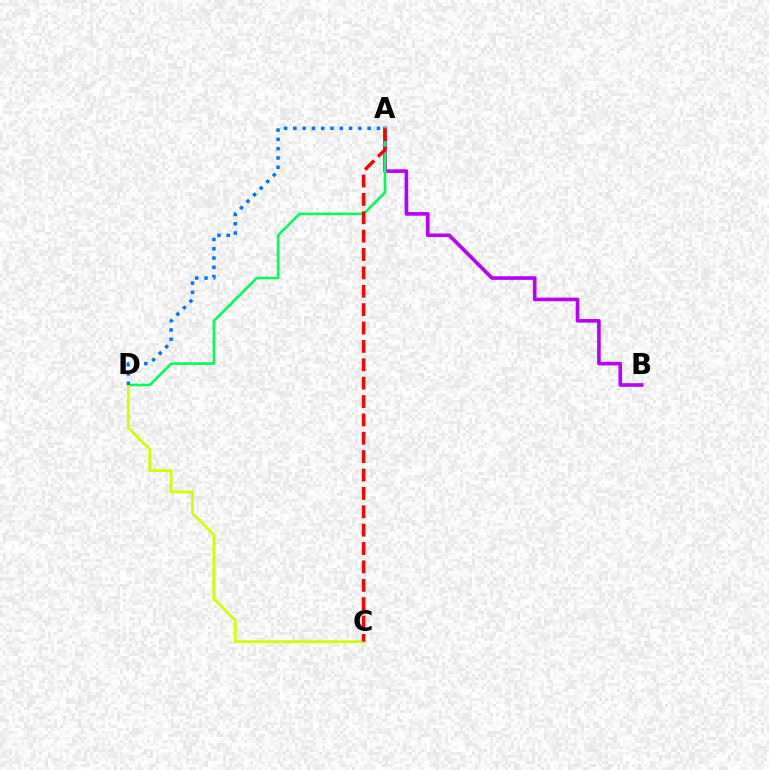{('A', 'B'): [{'color': '#b900ff', 'line_style': 'solid', 'thickness': 2.61}], ('A', 'D'): [{'color': '#00ff5c', 'line_style': 'solid', 'thickness': 1.86}, {'color': '#0074ff', 'line_style': 'dotted', 'thickness': 2.52}], ('C', 'D'): [{'color': '#d1ff00', 'line_style': 'solid', 'thickness': 2.02}], ('A', 'C'): [{'color': '#ff0000', 'line_style': 'dashed', 'thickness': 2.5}]}